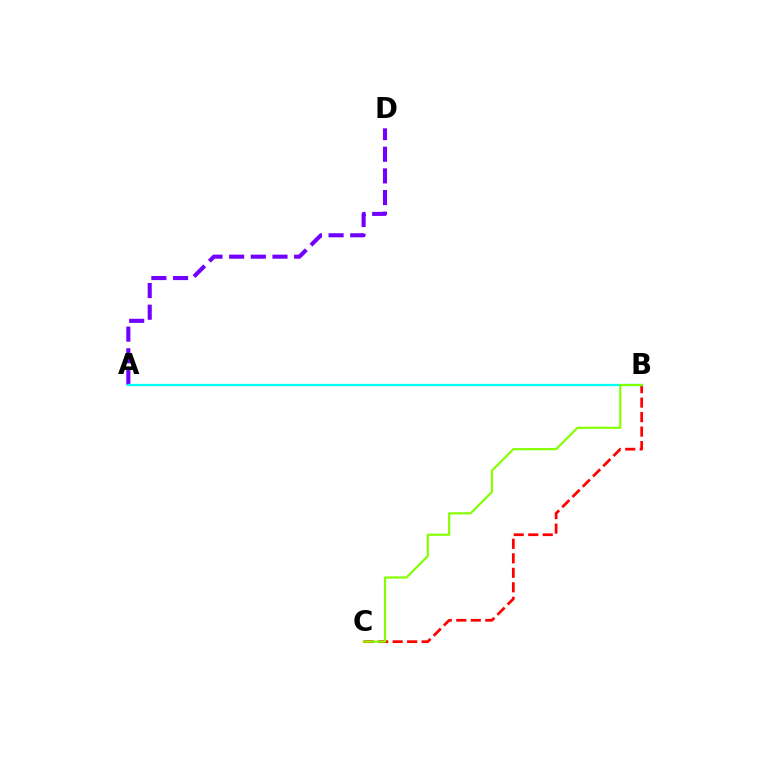{('A', 'D'): [{'color': '#7200ff', 'line_style': 'dashed', 'thickness': 2.94}], ('B', 'C'): [{'color': '#ff0000', 'line_style': 'dashed', 'thickness': 1.97}, {'color': '#84ff00', 'line_style': 'solid', 'thickness': 1.56}], ('A', 'B'): [{'color': '#00fff6', 'line_style': 'solid', 'thickness': 1.62}]}